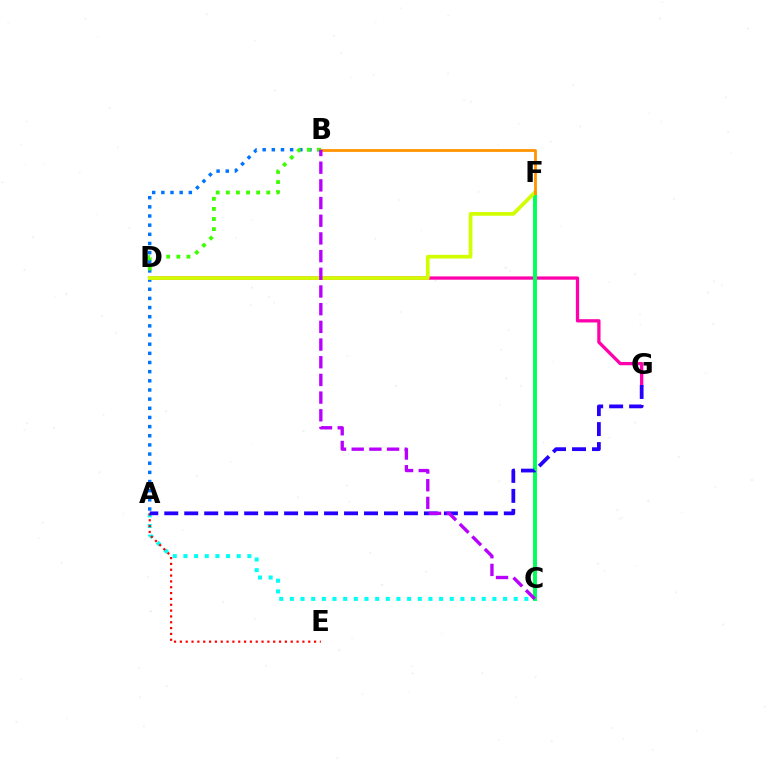{('D', 'G'): [{'color': '#ff00ac', 'line_style': 'solid', 'thickness': 2.36}], ('A', 'C'): [{'color': '#00fff6', 'line_style': 'dotted', 'thickness': 2.9}], ('A', 'B'): [{'color': '#0074ff', 'line_style': 'dotted', 'thickness': 2.49}], ('B', 'D'): [{'color': '#3dff00', 'line_style': 'dotted', 'thickness': 2.75}], ('C', 'F'): [{'color': '#00ff5c', 'line_style': 'solid', 'thickness': 2.82}], ('A', 'E'): [{'color': '#ff0000', 'line_style': 'dotted', 'thickness': 1.59}], ('D', 'F'): [{'color': '#d1ff00', 'line_style': 'solid', 'thickness': 2.67}], ('A', 'G'): [{'color': '#2500ff', 'line_style': 'dashed', 'thickness': 2.71}], ('B', 'F'): [{'color': '#ff9400', 'line_style': 'solid', 'thickness': 2.01}], ('B', 'C'): [{'color': '#b900ff', 'line_style': 'dashed', 'thickness': 2.4}]}